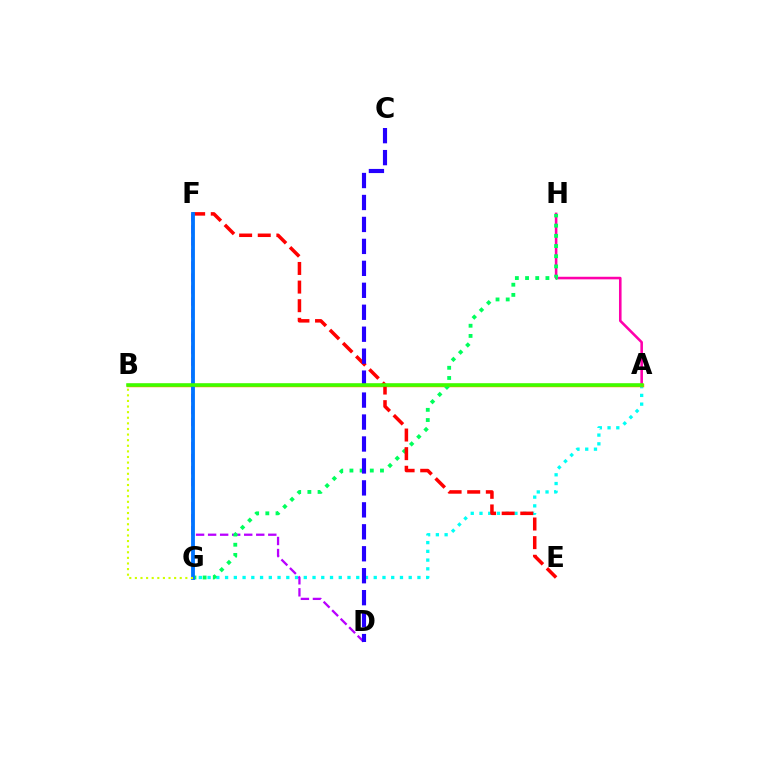{('A', 'G'): [{'color': '#00fff6', 'line_style': 'dotted', 'thickness': 2.38}], ('A', 'H'): [{'color': '#ff00ac', 'line_style': 'solid', 'thickness': 1.85}], ('A', 'B'): [{'color': '#ff9400', 'line_style': 'solid', 'thickness': 2.5}, {'color': '#3dff00', 'line_style': 'solid', 'thickness': 2.52}], ('D', 'F'): [{'color': '#b900ff', 'line_style': 'dashed', 'thickness': 1.64}], ('G', 'H'): [{'color': '#00ff5c', 'line_style': 'dotted', 'thickness': 2.77}], ('E', 'F'): [{'color': '#ff0000', 'line_style': 'dashed', 'thickness': 2.53}], ('C', 'D'): [{'color': '#2500ff', 'line_style': 'dashed', 'thickness': 2.98}], ('F', 'G'): [{'color': '#0074ff', 'line_style': 'solid', 'thickness': 2.76}], ('B', 'G'): [{'color': '#d1ff00', 'line_style': 'dotted', 'thickness': 1.52}]}